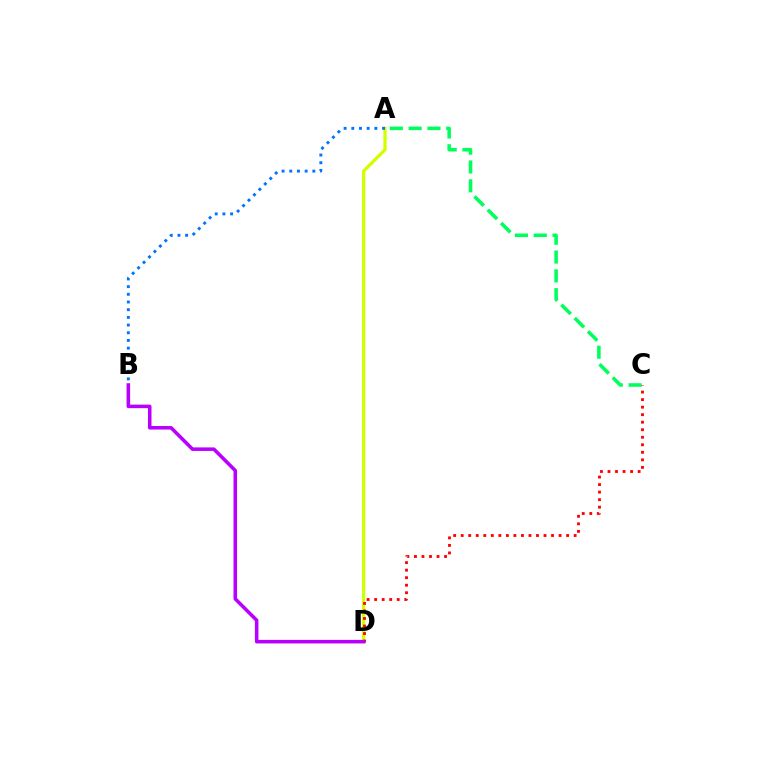{('A', 'D'): [{'color': '#d1ff00', 'line_style': 'solid', 'thickness': 2.35}], ('A', 'C'): [{'color': '#00ff5c', 'line_style': 'dashed', 'thickness': 2.56}], ('A', 'B'): [{'color': '#0074ff', 'line_style': 'dotted', 'thickness': 2.09}], ('C', 'D'): [{'color': '#ff0000', 'line_style': 'dotted', 'thickness': 2.05}], ('B', 'D'): [{'color': '#b900ff', 'line_style': 'solid', 'thickness': 2.55}]}